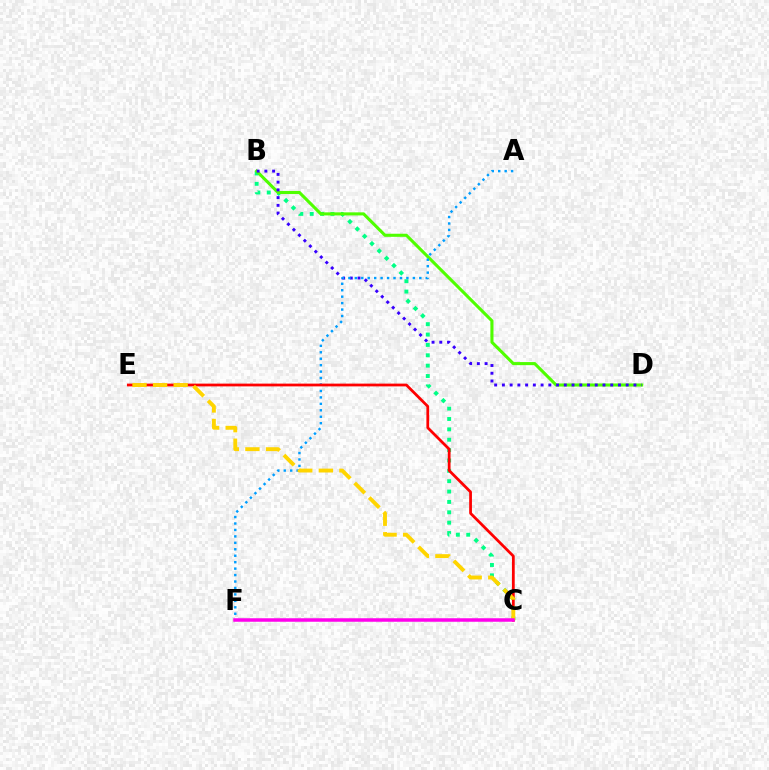{('B', 'C'): [{'color': '#00ff86', 'line_style': 'dotted', 'thickness': 2.82}], ('B', 'D'): [{'color': '#4fff00', 'line_style': 'solid', 'thickness': 2.22}, {'color': '#3700ff', 'line_style': 'dotted', 'thickness': 2.1}], ('A', 'F'): [{'color': '#009eff', 'line_style': 'dotted', 'thickness': 1.75}], ('C', 'E'): [{'color': '#ff0000', 'line_style': 'solid', 'thickness': 1.99}, {'color': '#ffd500', 'line_style': 'dashed', 'thickness': 2.79}], ('C', 'F'): [{'color': '#ff00ed', 'line_style': 'solid', 'thickness': 2.52}]}